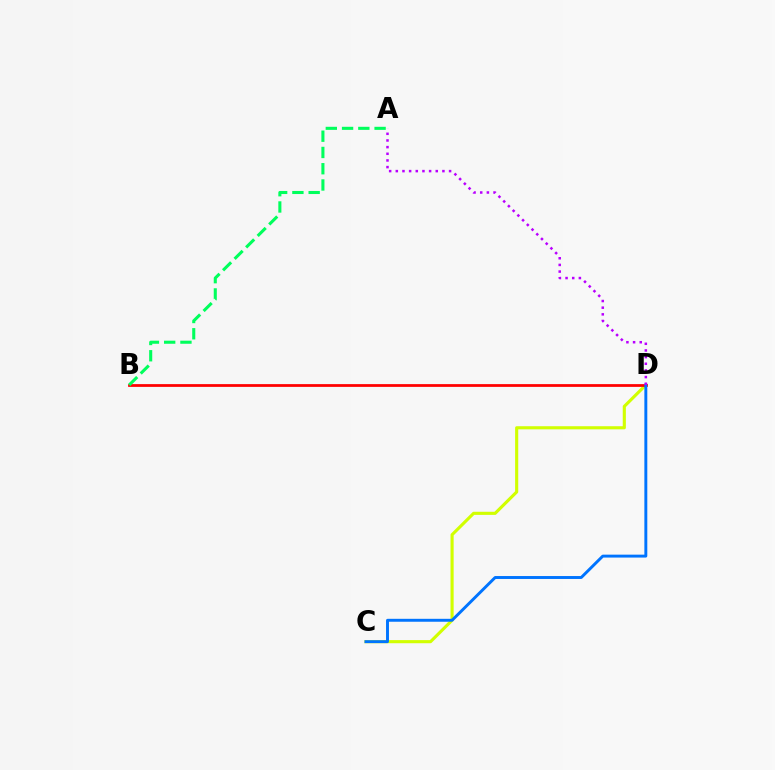{('C', 'D'): [{'color': '#d1ff00', 'line_style': 'solid', 'thickness': 2.24}, {'color': '#0074ff', 'line_style': 'solid', 'thickness': 2.11}], ('B', 'D'): [{'color': '#ff0000', 'line_style': 'solid', 'thickness': 1.99}], ('A', 'B'): [{'color': '#00ff5c', 'line_style': 'dashed', 'thickness': 2.21}], ('A', 'D'): [{'color': '#b900ff', 'line_style': 'dotted', 'thickness': 1.81}]}